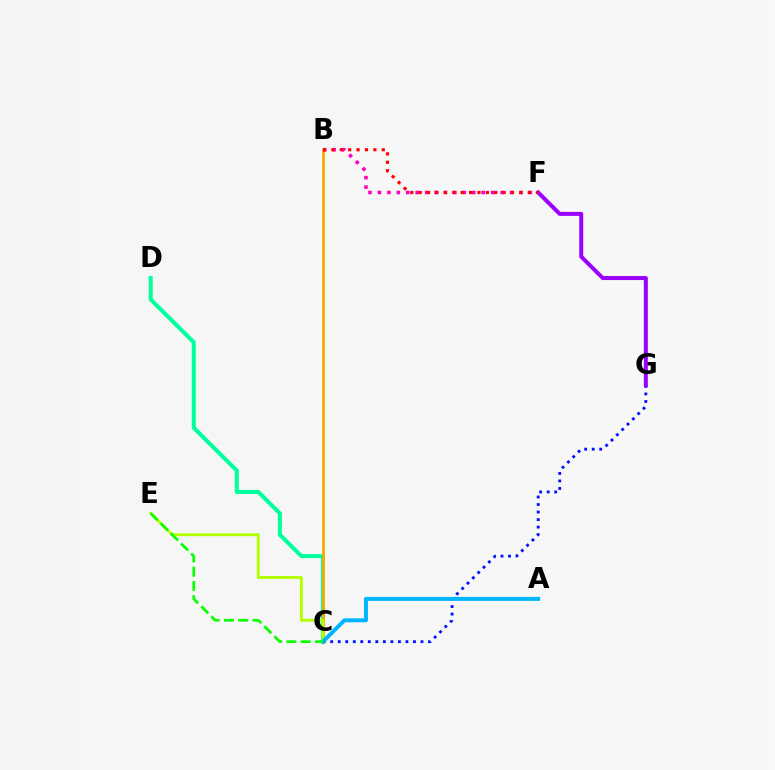{('C', 'D'): [{'color': '#00ff9d', 'line_style': 'solid', 'thickness': 2.9}], ('B', 'C'): [{'color': '#ffa500', 'line_style': 'solid', 'thickness': 1.99}], ('C', 'E'): [{'color': '#b3ff00', 'line_style': 'solid', 'thickness': 2.07}, {'color': '#08ff00', 'line_style': 'dashed', 'thickness': 1.94}], ('C', 'G'): [{'color': '#0010ff', 'line_style': 'dotted', 'thickness': 2.04}], ('F', 'G'): [{'color': '#9b00ff', 'line_style': 'solid', 'thickness': 2.89}], ('A', 'C'): [{'color': '#00b5ff', 'line_style': 'solid', 'thickness': 2.85}], ('B', 'F'): [{'color': '#ff00bd', 'line_style': 'dotted', 'thickness': 2.56}, {'color': '#ff0000', 'line_style': 'dotted', 'thickness': 2.28}]}